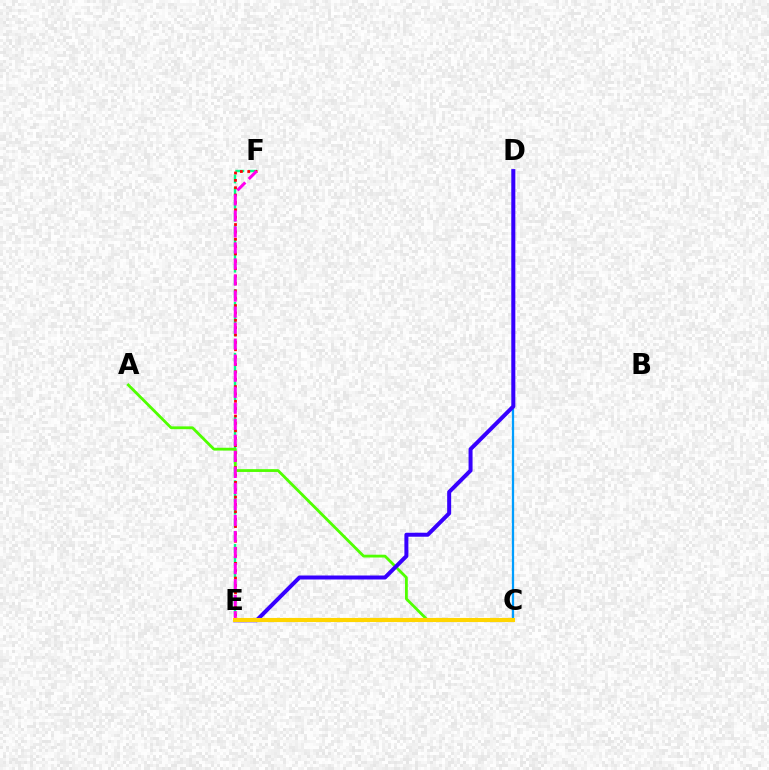{('E', 'F'): [{'color': '#00ff86', 'line_style': 'dashed', 'thickness': 1.73}, {'color': '#ff0000', 'line_style': 'dotted', 'thickness': 2.0}, {'color': '#ff00ed', 'line_style': 'dashed', 'thickness': 2.18}], ('A', 'C'): [{'color': '#4fff00', 'line_style': 'solid', 'thickness': 2.01}], ('C', 'D'): [{'color': '#009eff', 'line_style': 'solid', 'thickness': 1.63}], ('D', 'E'): [{'color': '#3700ff', 'line_style': 'solid', 'thickness': 2.88}], ('C', 'E'): [{'color': '#ffd500', 'line_style': 'solid', 'thickness': 2.95}]}